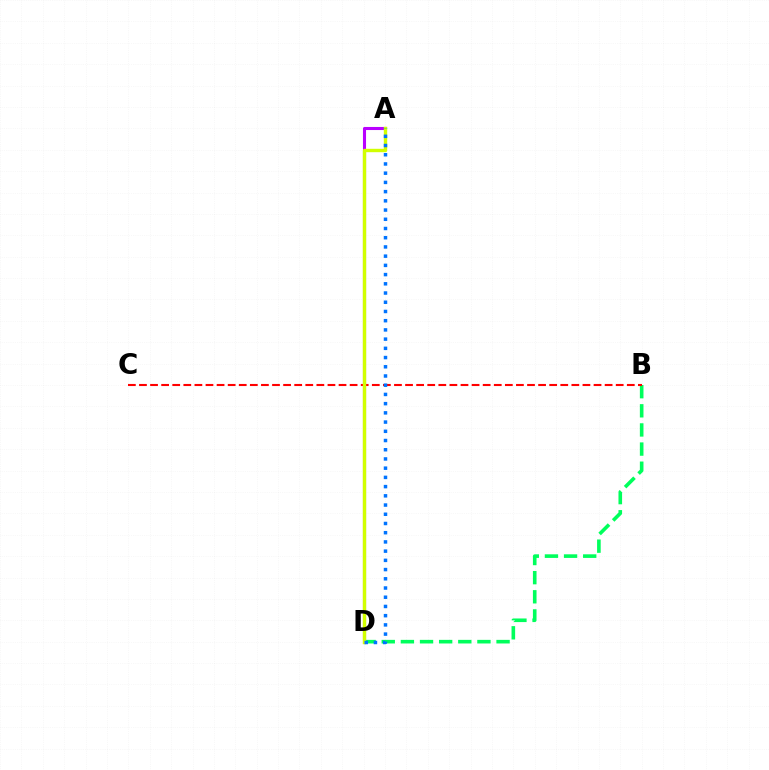{('B', 'D'): [{'color': '#00ff5c', 'line_style': 'dashed', 'thickness': 2.6}], ('A', 'D'): [{'color': '#b900ff', 'line_style': 'solid', 'thickness': 2.21}, {'color': '#d1ff00', 'line_style': 'solid', 'thickness': 2.44}, {'color': '#0074ff', 'line_style': 'dotted', 'thickness': 2.5}], ('B', 'C'): [{'color': '#ff0000', 'line_style': 'dashed', 'thickness': 1.51}]}